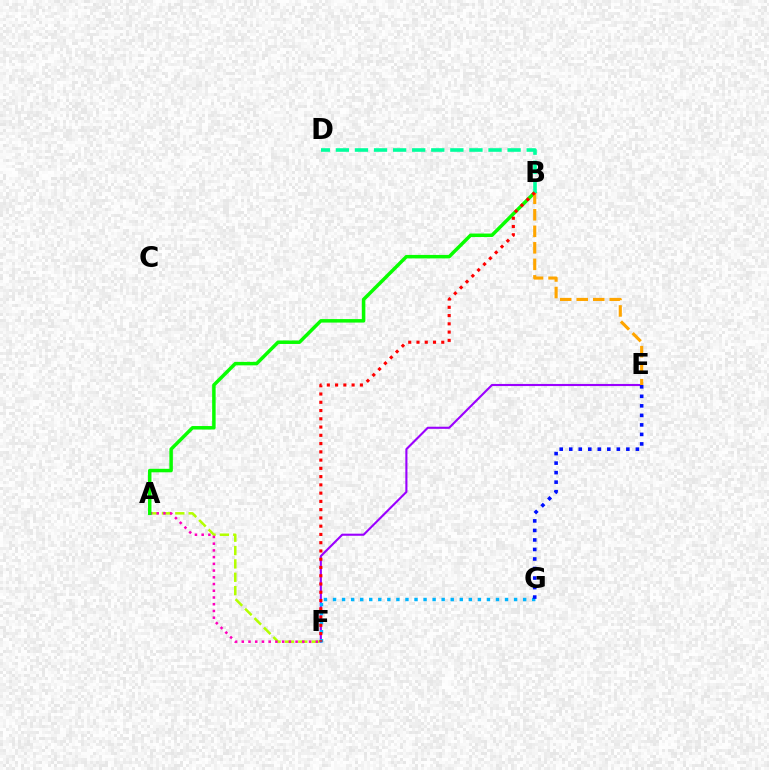{('A', 'F'): [{'color': '#b3ff00', 'line_style': 'dashed', 'thickness': 1.81}, {'color': '#ff00bd', 'line_style': 'dotted', 'thickness': 1.83}], ('E', 'F'): [{'color': '#9b00ff', 'line_style': 'solid', 'thickness': 1.52}], ('A', 'B'): [{'color': '#08ff00', 'line_style': 'solid', 'thickness': 2.51}], ('B', 'E'): [{'color': '#ffa500', 'line_style': 'dashed', 'thickness': 2.24}], ('F', 'G'): [{'color': '#00b5ff', 'line_style': 'dotted', 'thickness': 2.46}], ('B', 'D'): [{'color': '#00ff9d', 'line_style': 'dashed', 'thickness': 2.59}], ('B', 'F'): [{'color': '#ff0000', 'line_style': 'dotted', 'thickness': 2.24}], ('E', 'G'): [{'color': '#0010ff', 'line_style': 'dotted', 'thickness': 2.59}]}